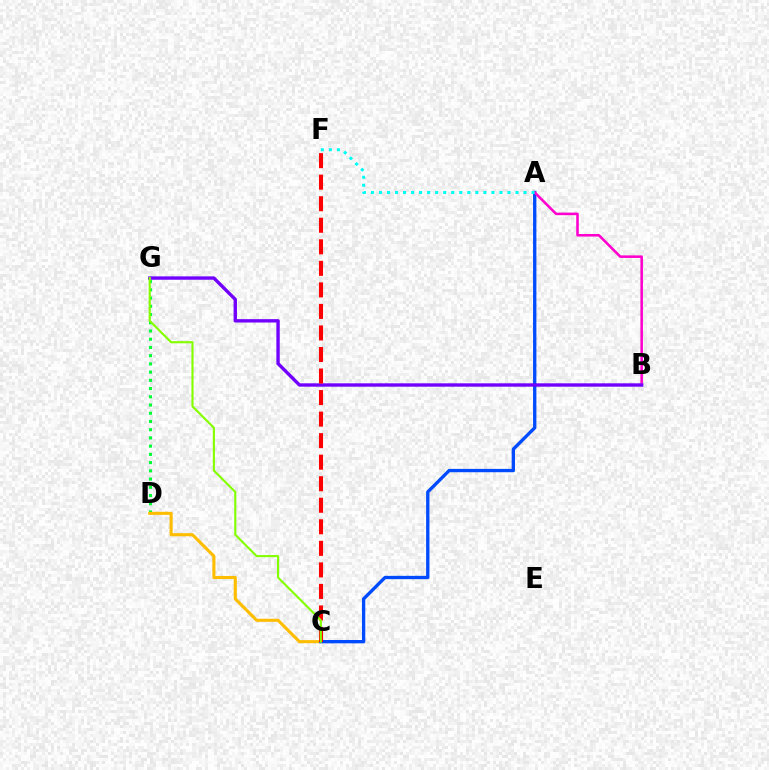{('D', 'G'): [{'color': '#00ff39', 'line_style': 'dotted', 'thickness': 2.23}], ('C', 'D'): [{'color': '#ffbd00', 'line_style': 'solid', 'thickness': 2.22}], ('A', 'C'): [{'color': '#004bff', 'line_style': 'solid', 'thickness': 2.4}], ('A', 'B'): [{'color': '#ff00cf', 'line_style': 'solid', 'thickness': 1.84}], ('B', 'G'): [{'color': '#7200ff', 'line_style': 'solid', 'thickness': 2.43}], ('C', 'F'): [{'color': '#ff0000', 'line_style': 'dashed', 'thickness': 2.93}], ('A', 'F'): [{'color': '#00fff6', 'line_style': 'dotted', 'thickness': 2.18}], ('C', 'G'): [{'color': '#84ff00', 'line_style': 'solid', 'thickness': 1.54}]}